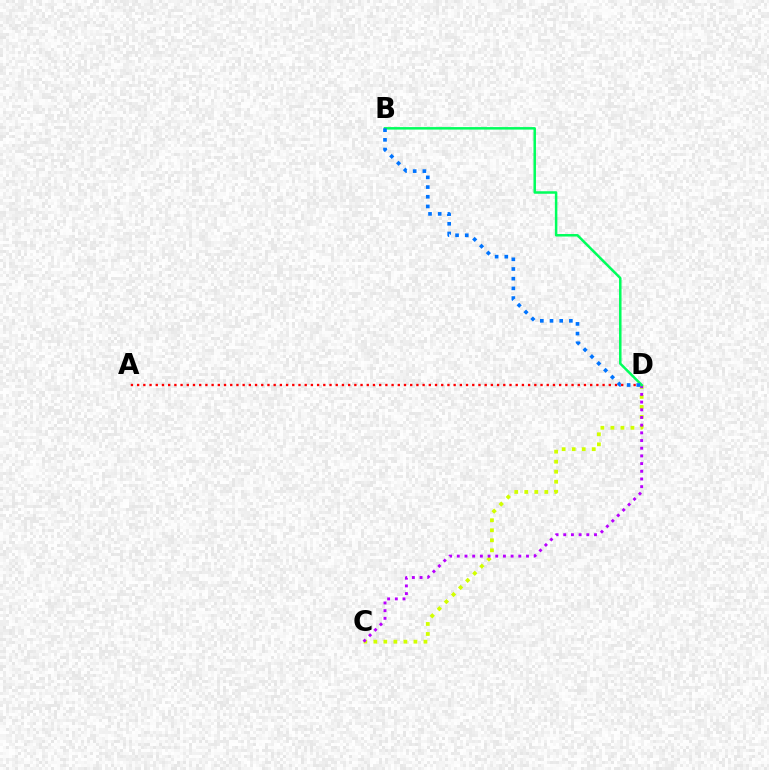{('A', 'D'): [{'color': '#ff0000', 'line_style': 'dotted', 'thickness': 1.69}], ('C', 'D'): [{'color': '#d1ff00', 'line_style': 'dotted', 'thickness': 2.72}, {'color': '#b900ff', 'line_style': 'dotted', 'thickness': 2.09}], ('B', 'D'): [{'color': '#00ff5c', 'line_style': 'solid', 'thickness': 1.8}, {'color': '#0074ff', 'line_style': 'dotted', 'thickness': 2.63}]}